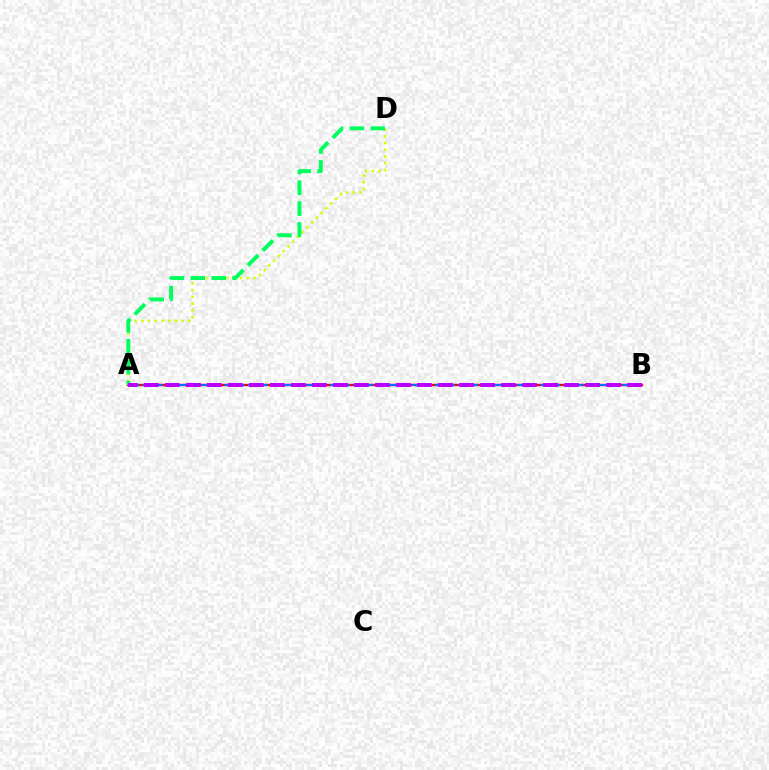{('A', 'B'): [{'color': '#ff0000', 'line_style': 'solid', 'thickness': 1.7}, {'color': '#0074ff', 'line_style': 'dashed', 'thickness': 1.59}, {'color': '#b900ff', 'line_style': 'dashed', 'thickness': 2.86}], ('A', 'D'): [{'color': '#d1ff00', 'line_style': 'dotted', 'thickness': 1.83}, {'color': '#00ff5c', 'line_style': 'dashed', 'thickness': 2.83}]}